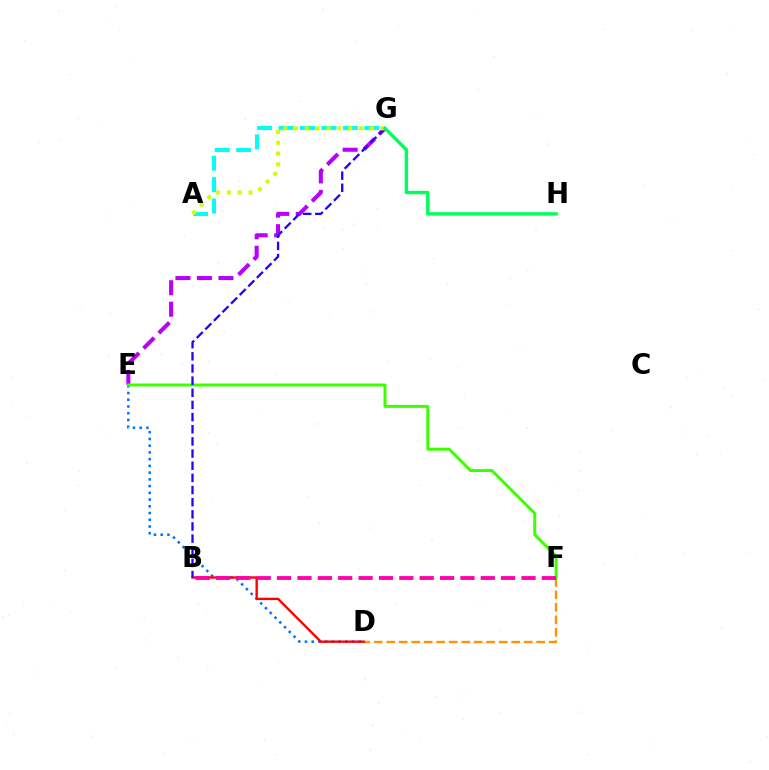{('D', 'E'): [{'color': '#0074ff', 'line_style': 'dotted', 'thickness': 1.83}], ('D', 'F'): [{'color': '#ff9400', 'line_style': 'dashed', 'thickness': 1.7}], ('B', 'D'): [{'color': '#ff0000', 'line_style': 'solid', 'thickness': 1.71}], ('E', 'G'): [{'color': '#b900ff', 'line_style': 'dashed', 'thickness': 2.92}], ('E', 'F'): [{'color': '#3dff00', 'line_style': 'solid', 'thickness': 2.14}], ('B', 'F'): [{'color': '#ff00ac', 'line_style': 'dashed', 'thickness': 2.77}], ('B', 'G'): [{'color': '#2500ff', 'line_style': 'dashed', 'thickness': 1.65}], ('A', 'G'): [{'color': '#00fff6', 'line_style': 'dashed', 'thickness': 2.91}, {'color': '#d1ff00', 'line_style': 'dotted', 'thickness': 2.93}], ('G', 'H'): [{'color': '#00ff5c', 'line_style': 'solid', 'thickness': 2.47}]}